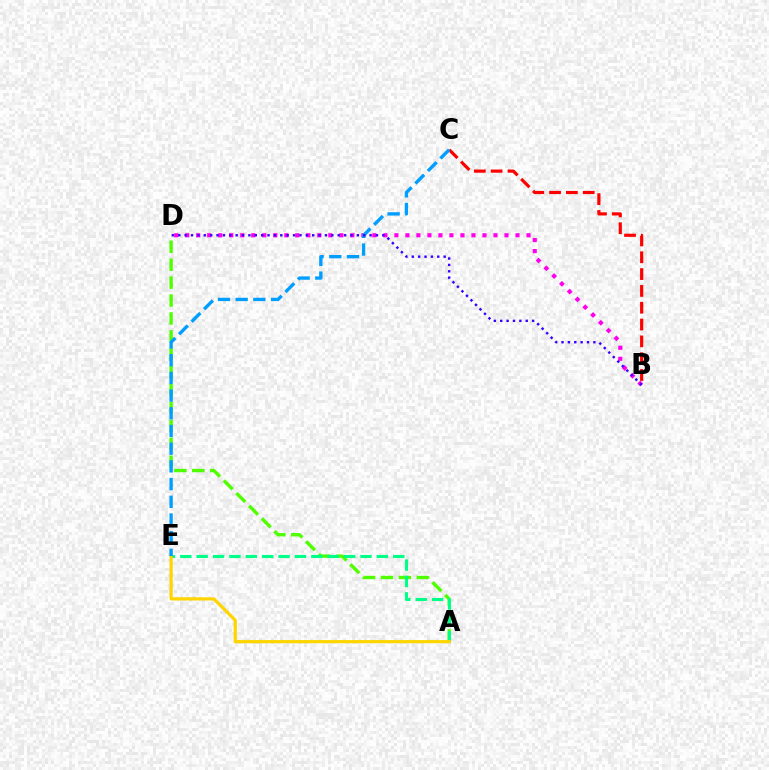{('A', 'D'): [{'color': '#4fff00', 'line_style': 'dashed', 'thickness': 2.44}], ('B', 'D'): [{'color': '#ff00ed', 'line_style': 'dotted', 'thickness': 2.99}, {'color': '#3700ff', 'line_style': 'dotted', 'thickness': 1.73}], ('A', 'E'): [{'color': '#00ff86', 'line_style': 'dashed', 'thickness': 2.23}, {'color': '#ffd500', 'line_style': 'solid', 'thickness': 2.31}], ('B', 'C'): [{'color': '#ff0000', 'line_style': 'dashed', 'thickness': 2.28}], ('C', 'E'): [{'color': '#009eff', 'line_style': 'dashed', 'thickness': 2.4}]}